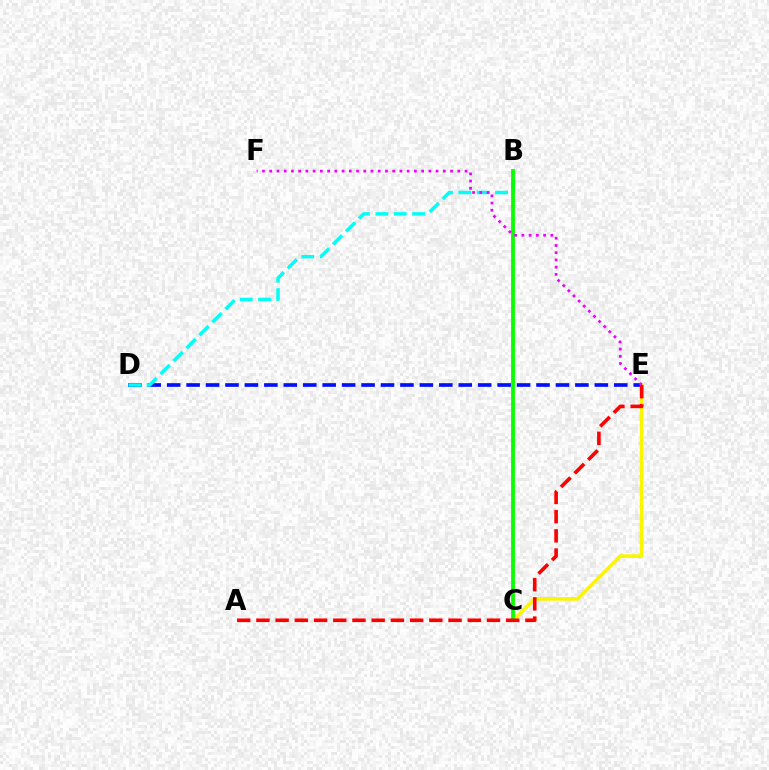{('C', 'E'): [{'color': '#fcf500', 'line_style': 'solid', 'thickness': 2.61}], ('D', 'E'): [{'color': '#0010ff', 'line_style': 'dashed', 'thickness': 2.64}], ('B', 'D'): [{'color': '#00fff6', 'line_style': 'dashed', 'thickness': 2.49}], ('B', 'C'): [{'color': '#08ff00', 'line_style': 'solid', 'thickness': 2.73}], ('A', 'E'): [{'color': '#ff0000', 'line_style': 'dashed', 'thickness': 2.61}], ('E', 'F'): [{'color': '#ee00ff', 'line_style': 'dotted', 'thickness': 1.97}]}